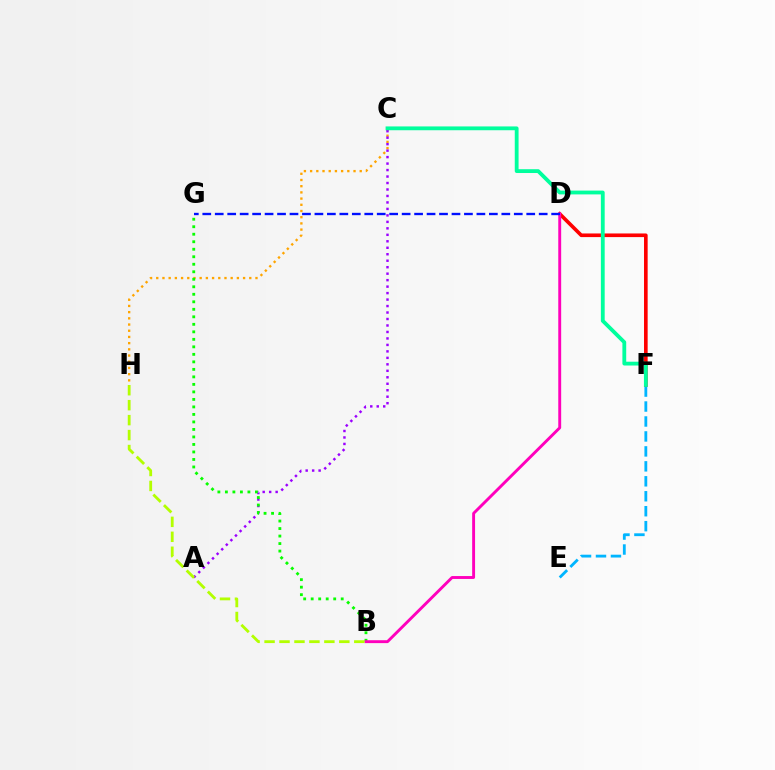{('E', 'F'): [{'color': '#00b5ff', 'line_style': 'dashed', 'thickness': 2.03}], ('C', 'H'): [{'color': '#ffa500', 'line_style': 'dotted', 'thickness': 1.68}], ('A', 'C'): [{'color': '#9b00ff', 'line_style': 'dotted', 'thickness': 1.76}], ('D', 'F'): [{'color': '#ff0000', 'line_style': 'solid', 'thickness': 2.62}], ('B', 'G'): [{'color': '#08ff00', 'line_style': 'dotted', 'thickness': 2.04}], ('B', 'D'): [{'color': '#ff00bd', 'line_style': 'solid', 'thickness': 2.09}], ('D', 'G'): [{'color': '#0010ff', 'line_style': 'dashed', 'thickness': 1.69}], ('B', 'H'): [{'color': '#b3ff00', 'line_style': 'dashed', 'thickness': 2.03}], ('C', 'F'): [{'color': '#00ff9d', 'line_style': 'solid', 'thickness': 2.74}]}